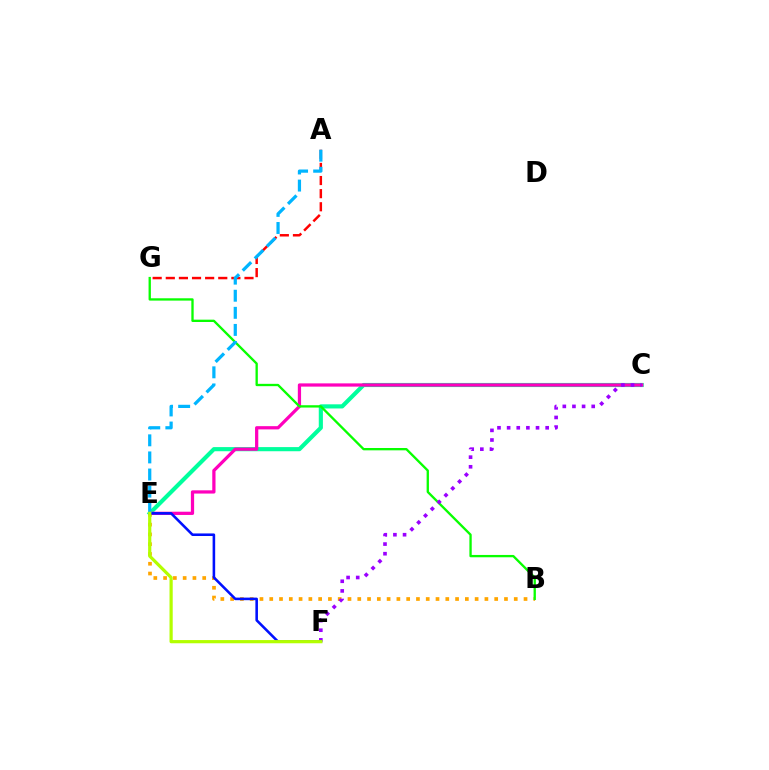{('C', 'E'): [{'color': '#00ff9d', 'line_style': 'solid', 'thickness': 2.98}, {'color': '#ff00bd', 'line_style': 'solid', 'thickness': 2.33}], ('A', 'G'): [{'color': '#ff0000', 'line_style': 'dashed', 'thickness': 1.78}], ('B', 'E'): [{'color': '#ffa500', 'line_style': 'dotted', 'thickness': 2.66}], ('B', 'G'): [{'color': '#08ff00', 'line_style': 'solid', 'thickness': 1.67}], ('C', 'F'): [{'color': '#9b00ff', 'line_style': 'dotted', 'thickness': 2.62}], ('E', 'F'): [{'color': '#0010ff', 'line_style': 'solid', 'thickness': 1.85}, {'color': '#b3ff00', 'line_style': 'solid', 'thickness': 2.3}], ('A', 'E'): [{'color': '#00b5ff', 'line_style': 'dashed', 'thickness': 2.32}]}